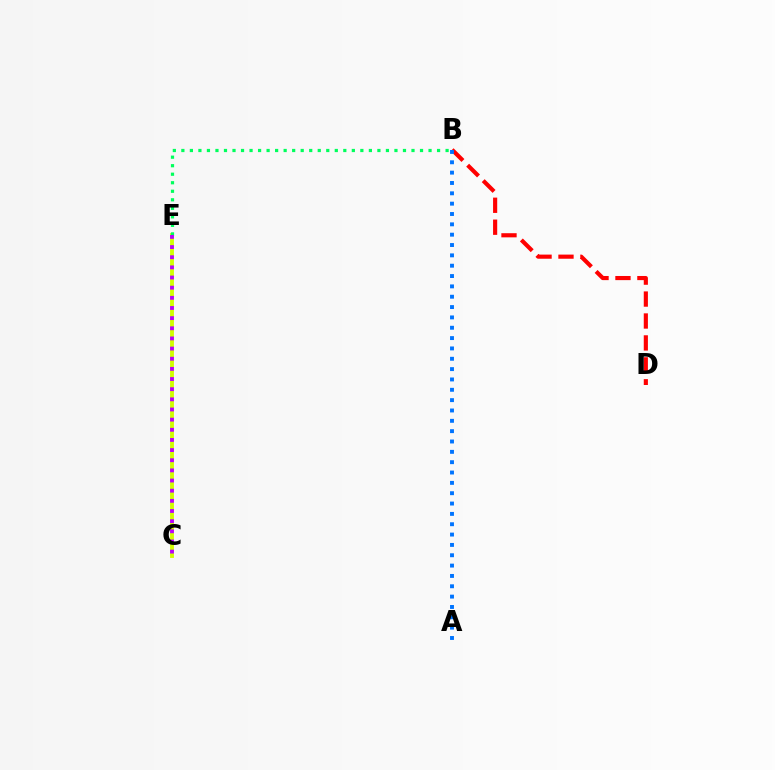{('C', 'E'): [{'color': '#d1ff00', 'line_style': 'solid', 'thickness': 2.78}, {'color': '#b900ff', 'line_style': 'dotted', 'thickness': 2.76}], ('B', 'D'): [{'color': '#ff0000', 'line_style': 'dashed', 'thickness': 2.98}], ('A', 'B'): [{'color': '#0074ff', 'line_style': 'dotted', 'thickness': 2.81}], ('B', 'E'): [{'color': '#00ff5c', 'line_style': 'dotted', 'thickness': 2.32}]}